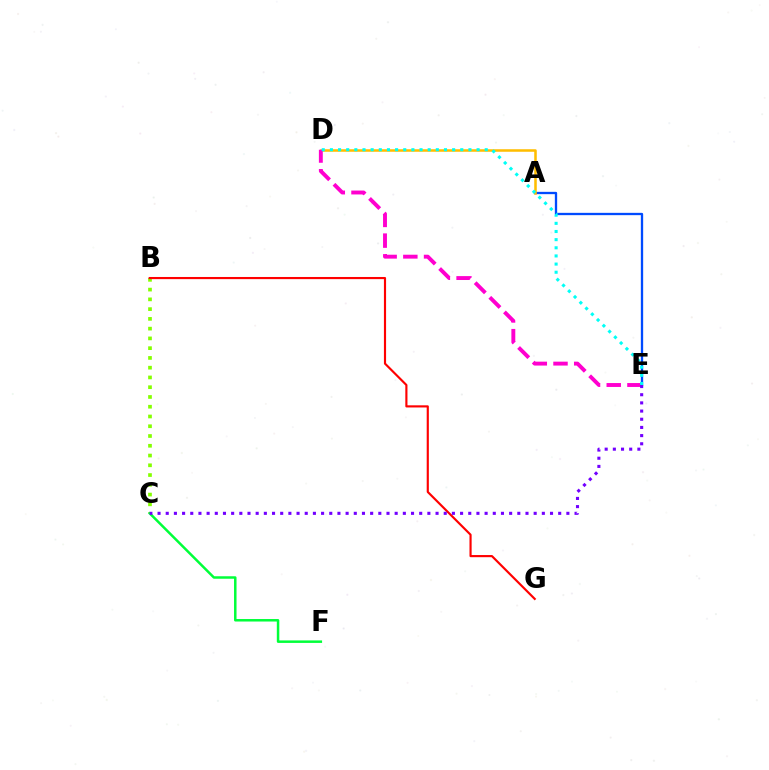{('A', 'E'): [{'color': '#004bff', 'line_style': 'solid', 'thickness': 1.67}], ('B', 'C'): [{'color': '#84ff00', 'line_style': 'dotted', 'thickness': 2.65}], ('A', 'D'): [{'color': '#ffbd00', 'line_style': 'solid', 'thickness': 1.83}], ('B', 'G'): [{'color': '#ff0000', 'line_style': 'solid', 'thickness': 1.55}], ('D', 'E'): [{'color': '#ff00cf', 'line_style': 'dashed', 'thickness': 2.81}, {'color': '#00fff6', 'line_style': 'dotted', 'thickness': 2.21}], ('C', 'F'): [{'color': '#00ff39', 'line_style': 'solid', 'thickness': 1.8}], ('C', 'E'): [{'color': '#7200ff', 'line_style': 'dotted', 'thickness': 2.22}]}